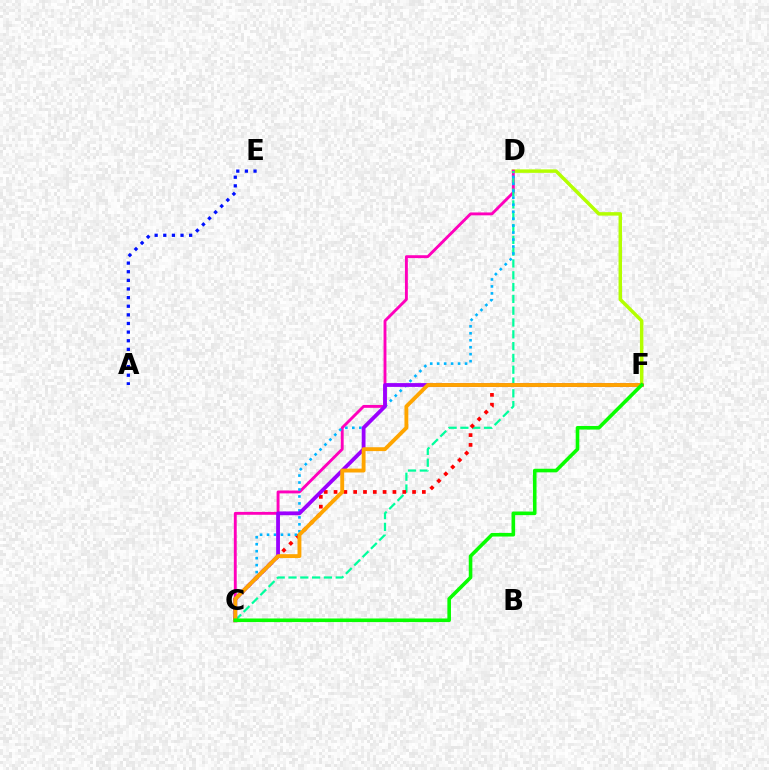{('D', 'F'): [{'color': '#b3ff00', 'line_style': 'solid', 'thickness': 2.49}], ('C', 'D'): [{'color': '#ff00bd', 'line_style': 'solid', 'thickness': 2.08}, {'color': '#00ff9d', 'line_style': 'dashed', 'thickness': 1.6}, {'color': '#00b5ff', 'line_style': 'dotted', 'thickness': 1.89}], ('C', 'F'): [{'color': '#ff0000', 'line_style': 'dotted', 'thickness': 2.67}, {'color': '#9b00ff', 'line_style': 'solid', 'thickness': 2.73}, {'color': '#ffa500', 'line_style': 'solid', 'thickness': 2.79}, {'color': '#08ff00', 'line_style': 'solid', 'thickness': 2.59}], ('A', 'E'): [{'color': '#0010ff', 'line_style': 'dotted', 'thickness': 2.34}]}